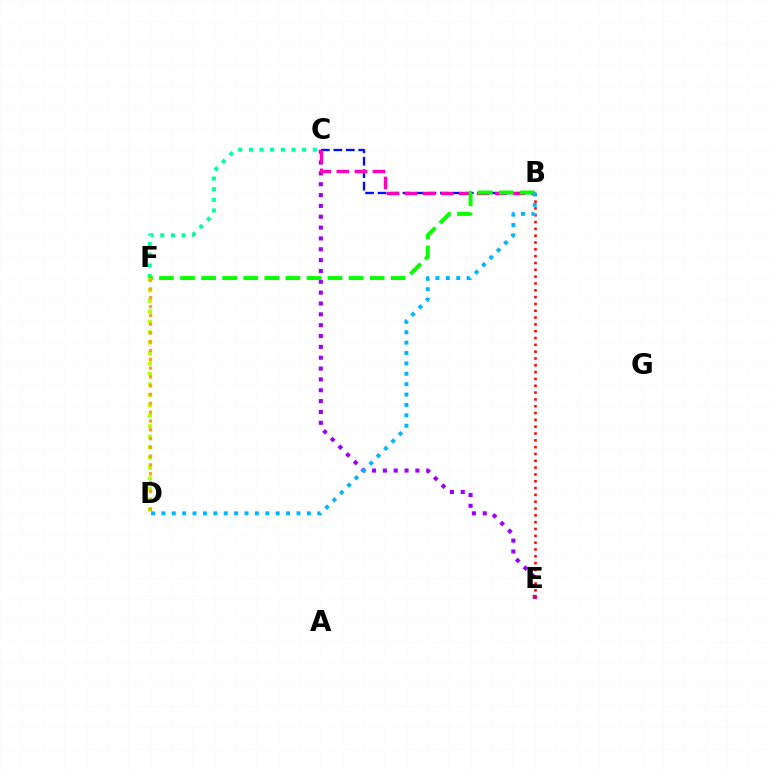{('B', 'C'): [{'color': '#0010ff', 'line_style': 'dashed', 'thickness': 1.69}, {'color': '#ff00bd', 'line_style': 'dashed', 'thickness': 2.45}], ('C', 'E'): [{'color': '#9b00ff', 'line_style': 'dotted', 'thickness': 2.95}], ('C', 'F'): [{'color': '#00ff9d', 'line_style': 'dotted', 'thickness': 2.89}], ('B', 'E'): [{'color': '#ff0000', 'line_style': 'dotted', 'thickness': 1.85}], ('B', 'F'): [{'color': '#08ff00', 'line_style': 'dashed', 'thickness': 2.86}], ('D', 'F'): [{'color': '#b3ff00', 'line_style': 'dotted', 'thickness': 2.84}, {'color': '#ffa500', 'line_style': 'dotted', 'thickness': 2.39}], ('B', 'D'): [{'color': '#00b5ff', 'line_style': 'dotted', 'thickness': 2.82}]}